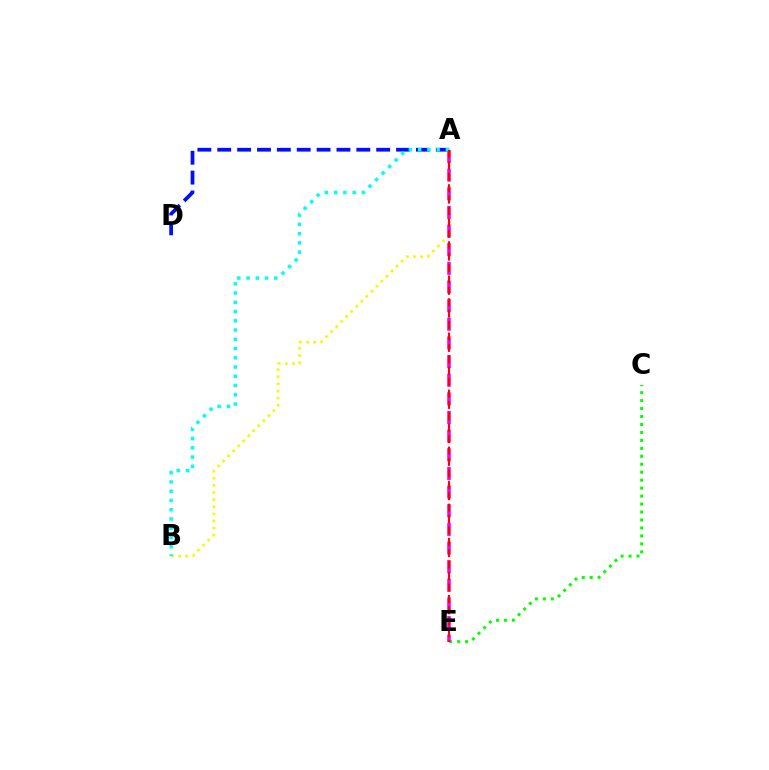{('C', 'E'): [{'color': '#08ff00', 'line_style': 'dotted', 'thickness': 2.16}], ('A', 'B'): [{'color': '#fcf500', 'line_style': 'dotted', 'thickness': 1.93}, {'color': '#00fff6', 'line_style': 'dotted', 'thickness': 2.51}], ('A', 'D'): [{'color': '#0010ff', 'line_style': 'dashed', 'thickness': 2.7}], ('A', 'E'): [{'color': '#ee00ff', 'line_style': 'dashed', 'thickness': 2.53}, {'color': '#ff0000', 'line_style': 'dashed', 'thickness': 1.55}]}